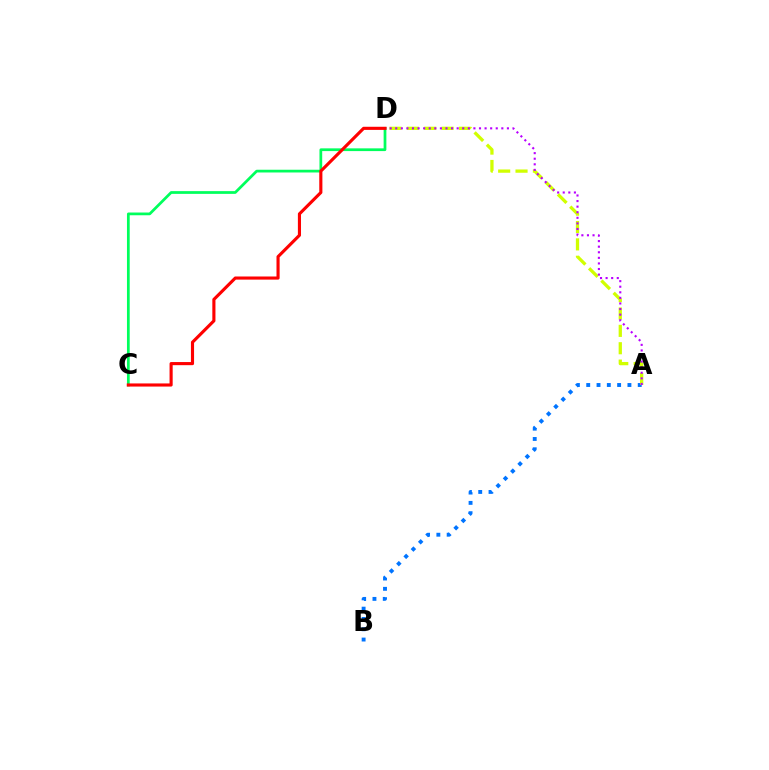{('A', 'B'): [{'color': '#0074ff', 'line_style': 'dotted', 'thickness': 2.8}], ('C', 'D'): [{'color': '#00ff5c', 'line_style': 'solid', 'thickness': 1.97}, {'color': '#ff0000', 'line_style': 'solid', 'thickness': 2.25}], ('A', 'D'): [{'color': '#d1ff00', 'line_style': 'dashed', 'thickness': 2.36}, {'color': '#b900ff', 'line_style': 'dotted', 'thickness': 1.52}]}